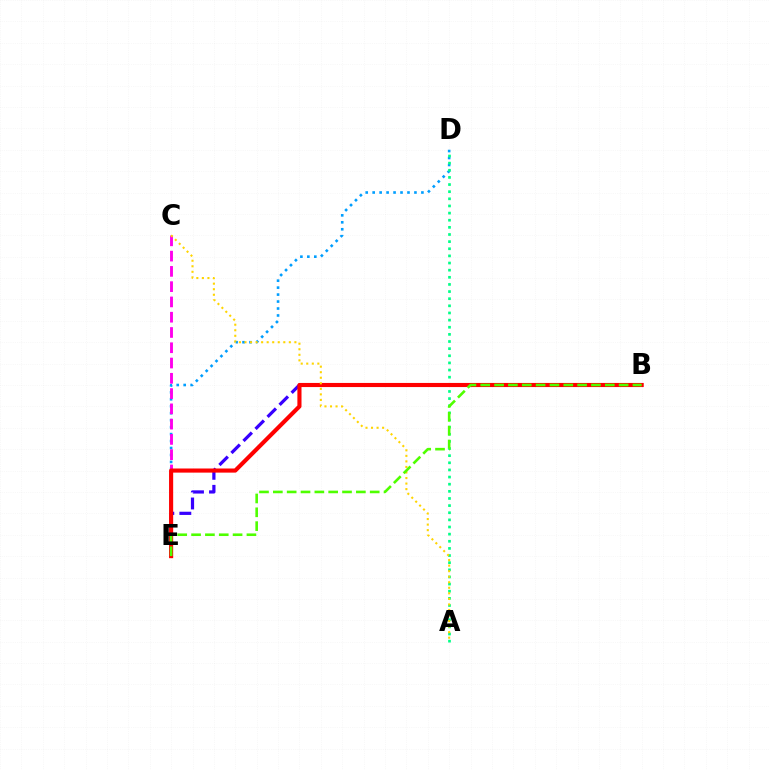{('D', 'E'): [{'color': '#009eff', 'line_style': 'dotted', 'thickness': 1.89}], ('B', 'E'): [{'color': '#3700ff', 'line_style': 'dashed', 'thickness': 2.31}, {'color': '#ff0000', 'line_style': 'solid', 'thickness': 2.97}, {'color': '#4fff00', 'line_style': 'dashed', 'thickness': 1.88}], ('A', 'D'): [{'color': '#00ff86', 'line_style': 'dotted', 'thickness': 1.94}], ('C', 'E'): [{'color': '#ff00ed', 'line_style': 'dashed', 'thickness': 2.08}], ('A', 'C'): [{'color': '#ffd500', 'line_style': 'dotted', 'thickness': 1.51}]}